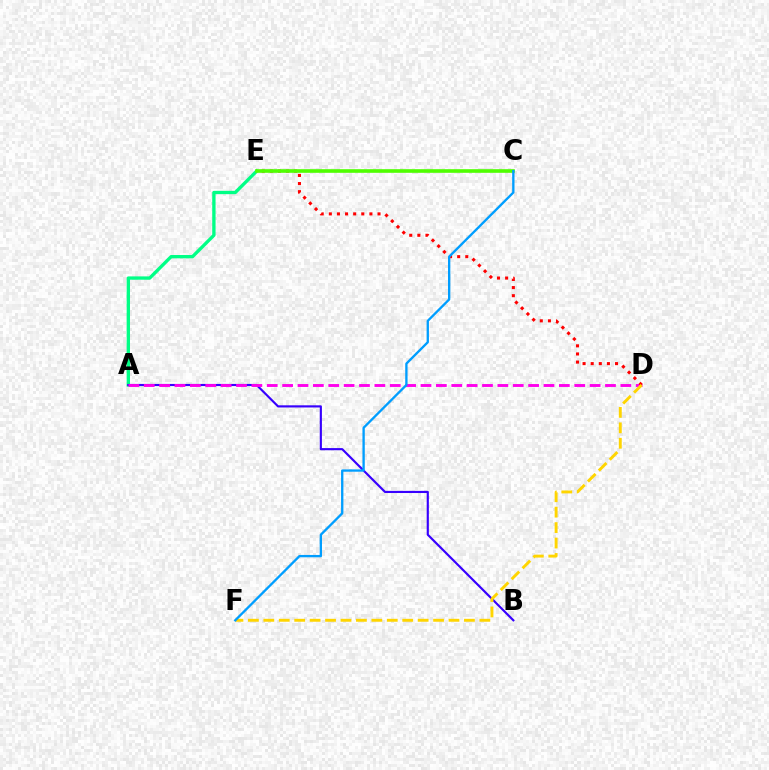{('A', 'E'): [{'color': '#00ff86', 'line_style': 'solid', 'thickness': 2.4}], ('A', 'B'): [{'color': '#3700ff', 'line_style': 'solid', 'thickness': 1.55}], ('A', 'D'): [{'color': '#ff00ed', 'line_style': 'dashed', 'thickness': 2.09}], ('D', 'E'): [{'color': '#ff0000', 'line_style': 'dotted', 'thickness': 2.2}], ('D', 'F'): [{'color': '#ffd500', 'line_style': 'dashed', 'thickness': 2.1}], ('C', 'E'): [{'color': '#4fff00', 'line_style': 'solid', 'thickness': 2.61}], ('C', 'F'): [{'color': '#009eff', 'line_style': 'solid', 'thickness': 1.68}]}